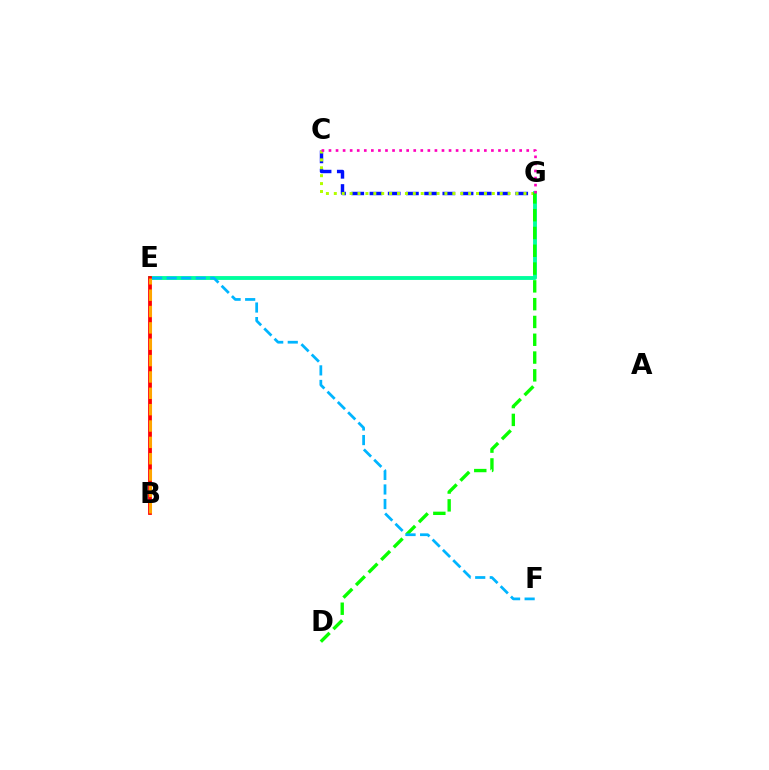{('C', 'G'): [{'color': '#0010ff', 'line_style': 'dashed', 'thickness': 2.48}, {'color': '#b3ff00', 'line_style': 'dotted', 'thickness': 2.15}, {'color': '#ff00bd', 'line_style': 'dotted', 'thickness': 1.92}], ('E', 'G'): [{'color': '#00ff9d', 'line_style': 'solid', 'thickness': 2.78}], ('D', 'G'): [{'color': '#08ff00', 'line_style': 'dashed', 'thickness': 2.42}], ('E', 'F'): [{'color': '#00b5ff', 'line_style': 'dashed', 'thickness': 1.98}], ('B', 'E'): [{'color': '#9b00ff', 'line_style': 'solid', 'thickness': 1.54}, {'color': '#ff0000', 'line_style': 'solid', 'thickness': 2.71}, {'color': '#ffa500', 'line_style': 'dashed', 'thickness': 2.22}]}